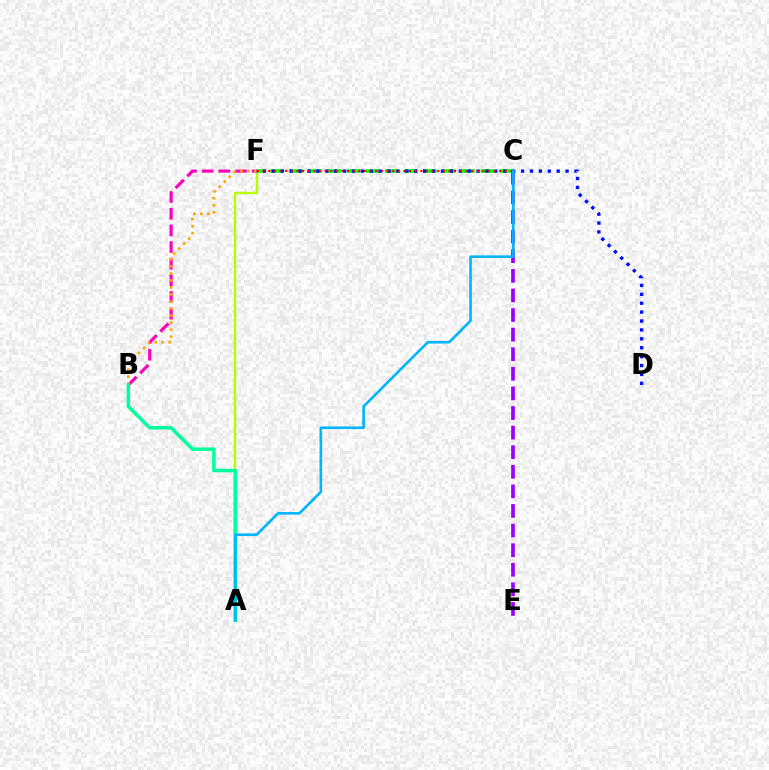{('A', 'F'): [{'color': '#b3ff00', 'line_style': 'solid', 'thickness': 1.74}], ('B', 'F'): [{'color': '#ff00bd', 'line_style': 'dashed', 'thickness': 2.26}, {'color': '#ffa500', 'line_style': 'dotted', 'thickness': 1.91}], ('C', 'F'): [{'color': '#08ff00', 'line_style': 'dashed', 'thickness': 2.6}, {'color': '#ff0000', 'line_style': 'dotted', 'thickness': 1.53}], ('C', 'E'): [{'color': '#9b00ff', 'line_style': 'dashed', 'thickness': 2.66}], ('A', 'B'): [{'color': '#00ff9d', 'line_style': 'solid', 'thickness': 2.52}], ('D', 'F'): [{'color': '#0010ff', 'line_style': 'dotted', 'thickness': 2.42}], ('A', 'C'): [{'color': '#00b5ff', 'line_style': 'solid', 'thickness': 1.88}]}